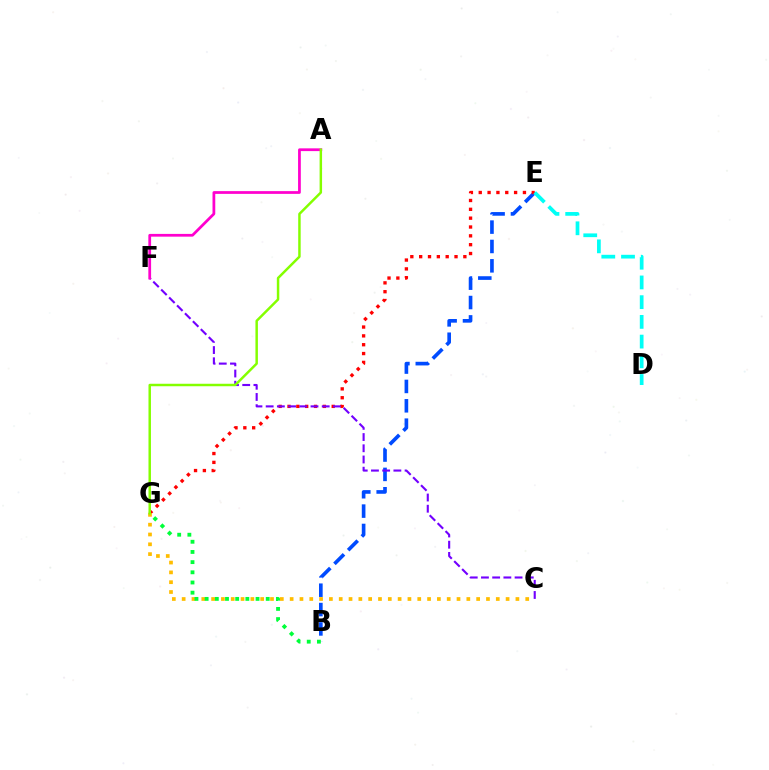{('B', 'E'): [{'color': '#004bff', 'line_style': 'dashed', 'thickness': 2.63}], ('E', 'G'): [{'color': '#ff0000', 'line_style': 'dotted', 'thickness': 2.4}], ('C', 'G'): [{'color': '#ffbd00', 'line_style': 'dotted', 'thickness': 2.67}], ('C', 'F'): [{'color': '#7200ff', 'line_style': 'dashed', 'thickness': 1.52}], ('B', 'G'): [{'color': '#00ff39', 'line_style': 'dotted', 'thickness': 2.77}], ('A', 'F'): [{'color': '#ff00cf', 'line_style': 'solid', 'thickness': 1.98}], ('D', 'E'): [{'color': '#00fff6', 'line_style': 'dashed', 'thickness': 2.68}], ('A', 'G'): [{'color': '#84ff00', 'line_style': 'solid', 'thickness': 1.78}]}